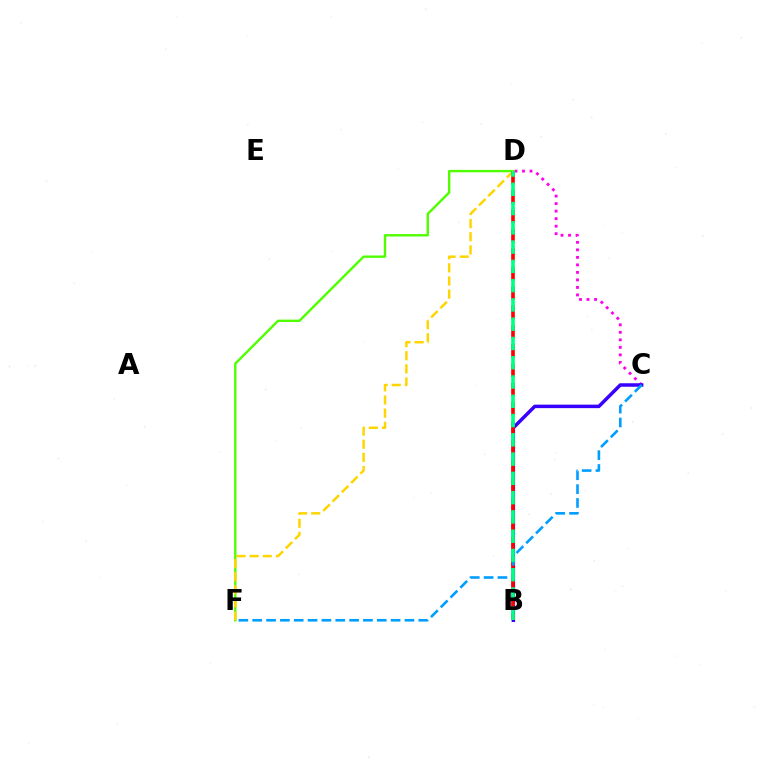{('C', 'D'): [{'color': '#ff00ed', 'line_style': 'dotted', 'thickness': 2.04}], ('B', 'C'): [{'color': '#3700ff', 'line_style': 'solid', 'thickness': 2.51}], ('D', 'F'): [{'color': '#4fff00', 'line_style': 'solid', 'thickness': 1.72}, {'color': '#ffd500', 'line_style': 'dashed', 'thickness': 1.78}], ('B', 'D'): [{'color': '#ff0000', 'line_style': 'dashed', 'thickness': 2.62}, {'color': '#00ff86', 'line_style': 'dashed', 'thickness': 2.62}], ('C', 'F'): [{'color': '#009eff', 'line_style': 'dashed', 'thickness': 1.88}]}